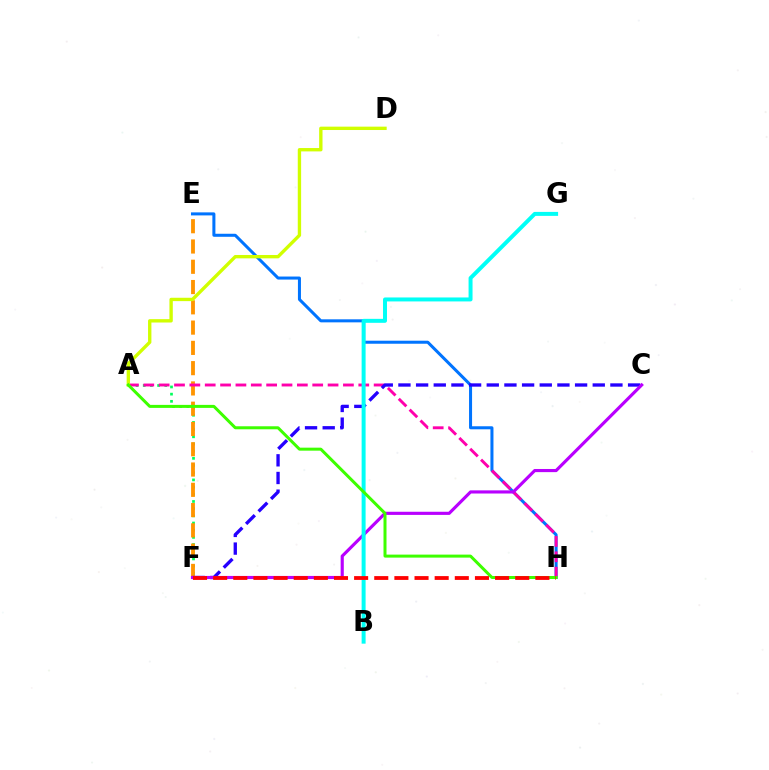{('E', 'H'): [{'color': '#0074ff', 'line_style': 'solid', 'thickness': 2.18}], ('A', 'F'): [{'color': '#00ff5c', 'line_style': 'dotted', 'thickness': 1.95}], ('E', 'F'): [{'color': '#ff9400', 'line_style': 'dashed', 'thickness': 2.75}], ('A', 'H'): [{'color': '#ff00ac', 'line_style': 'dashed', 'thickness': 2.09}, {'color': '#3dff00', 'line_style': 'solid', 'thickness': 2.16}], ('A', 'D'): [{'color': '#d1ff00', 'line_style': 'solid', 'thickness': 2.42}], ('C', 'F'): [{'color': '#2500ff', 'line_style': 'dashed', 'thickness': 2.4}, {'color': '#b900ff', 'line_style': 'solid', 'thickness': 2.26}], ('B', 'G'): [{'color': '#00fff6', 'line_style': 'solid', 'thickness': 2.86}], ('F', 'H'): [{'color': '#ff0000', 'line_style': 'dashed', 'thickness': 2.74}]}